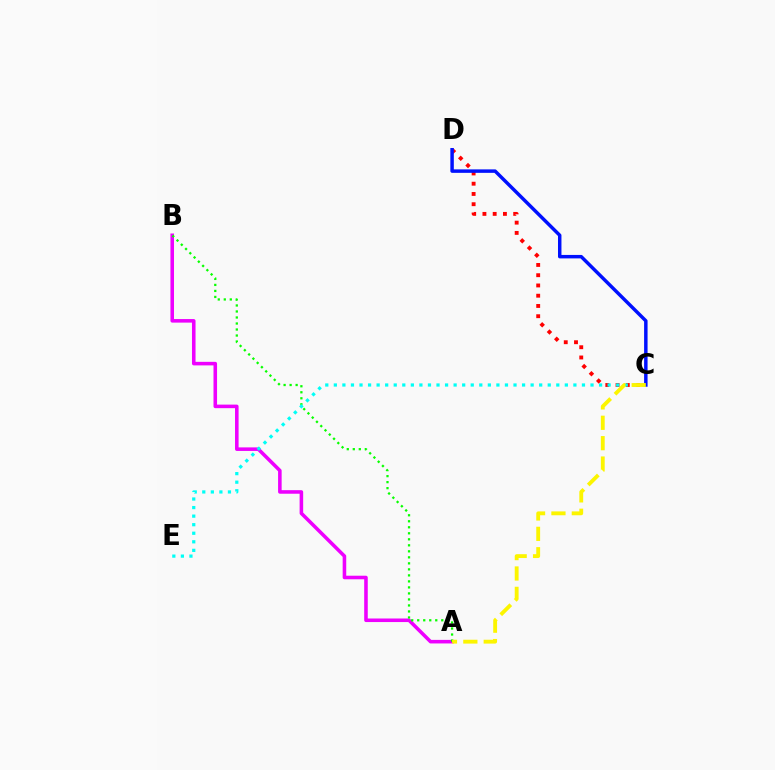{('C', 'D'): [{'color': '#ff0000', 'line_style': 'dotted', 'thickness': 2.79}, {'color': '#0010ff', 'line_style': 'solid', 'thickness': 2.49}], ('A', 'B'): [{'color': '#ee00ff', 'line_style': 'solid', 'thickness': 2.56}, {'color': '#08ff00', 'line_style': 'dotted', 'thickness': 1.63}], ('C', 'E'): [{'color': '#00fff6', 'line_style': 'dotted', 'thickness': 2.32}], ('A', 'C'): [{'color': '#fcf500', 'line_style': 'dashed', 'thickness': 2.77}]}